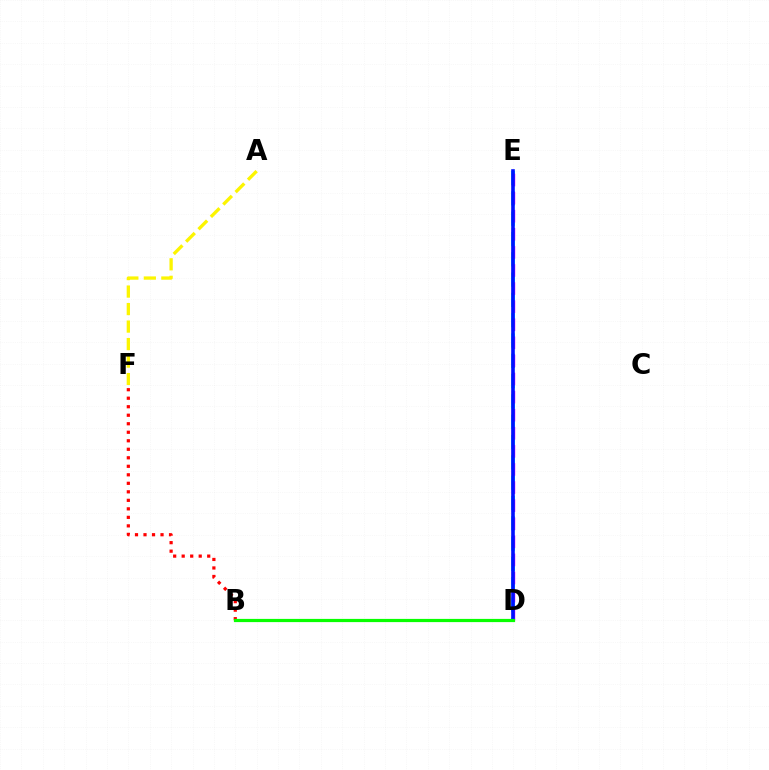{('D', 'E'): [{'color': '#00fff6', 'line_style': 'dashed', 'thickness': 2.76}, {'color': '#ee00ff', 'line_style': 'dashed', 'thickness': 2.46}, {'color': '#0010ff', 'line_style': 'solid', 'thickness': 2.6}], ('A', 'F'): [{'color': '#fcf500', 'line_style': 'dashed', 'thickness': 2.38}], ('B', 'F'): [{'color': '#ff0000', 'line_style': 'dotted', 'thickness': 2.31}], ('B', 'D'): [{'color': '#08ff00', 'line_style': 'solid', 'thickness': 2.3}]}